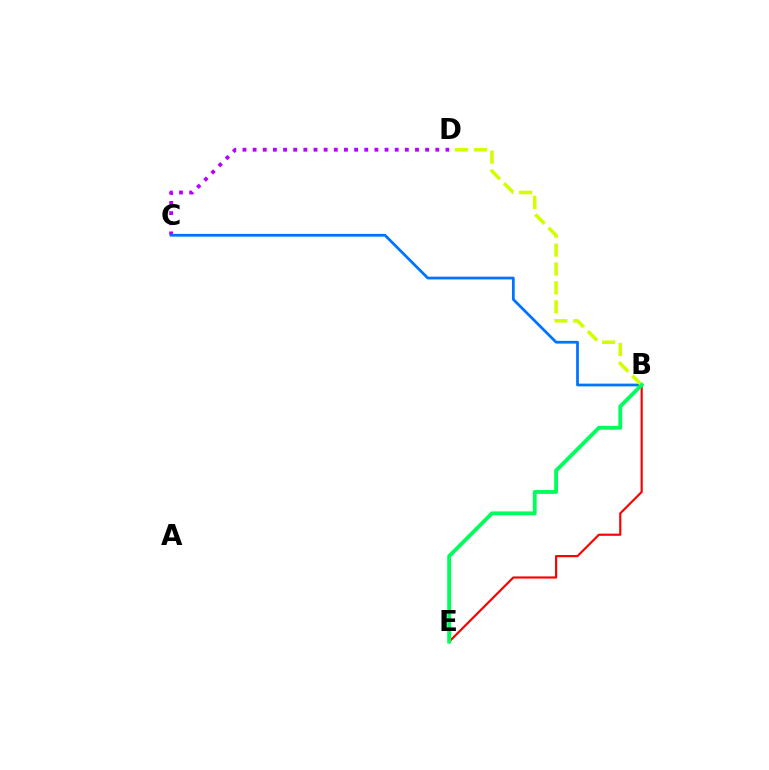{('C', 'D'): [{'color': '#b900ff', 'line_style': 'dotted', 'thickness': 2.76}], ('B', 'C'): [{'color': '#0074ff', 'line_style': 'solid', 'thickness': 1.99}], ('B', 'E'): [{'color': '#ff0000', 'line_style': 'solid', 'thickness': 1.56}, {'color': '#00ff5c', 'line_style': 'solid', 'thickness': 2.78}], ('B', 'D'): [{'color': '#d1ff00', 'line_style': 'dashed', 'thickness': 2.56}]}